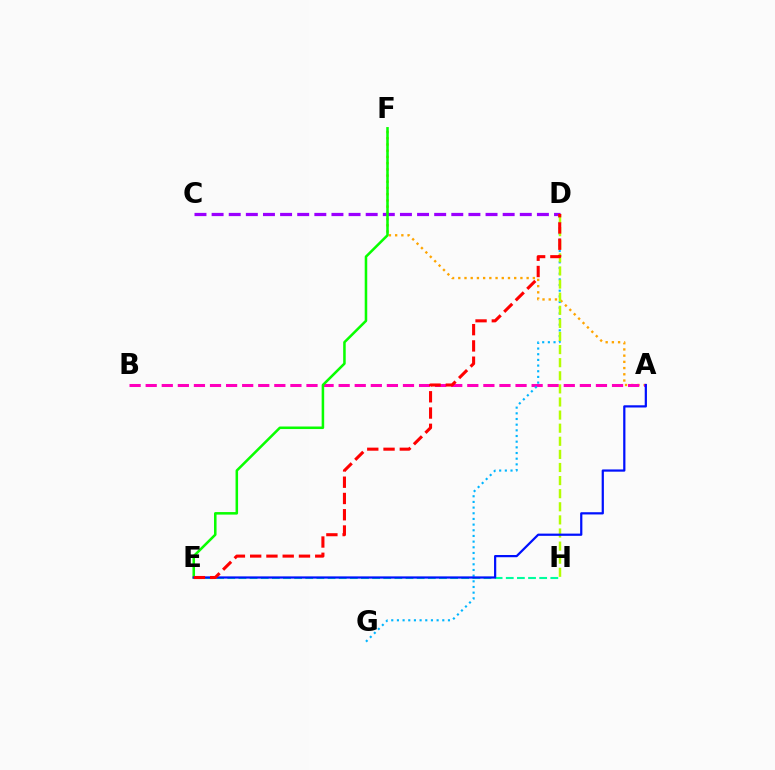{('A', 'F'): [{'color': '#ffa500', 'line_style': 'dotted', 'thickness': 1.69}], ('E', 'H'): [{'color': '#00ff9d', 'line_style': 'dashed', 'thickness': 1.51}], ('C', 'D'): [{'color': '#9b00ff', 'line_style': 'dashed', 'thickness': 2.33}], ('A', 'B'): [{'color': '#ff00bd', 'line_style': 'dashed', 'thickness': 2.18}], ('D', 'G'): [{'color': '#00b5ff', 'line_style': 'dotted', 'thickness': 1.54}], ('D', 'H'): [{'color': '#b3ff00', 'line_style': 'dashed', 'thickness': 1.78}], ('E', 'F'): [{'color': '#08ff00', 'line_style': 'solid', 'thickness': 1.83}], ('A', 'E'): [{'color': '#0010ff', 'line_style': 'solid', 'thickness': 1.6}], ('D', 'E'): [{'color': '#ff0000', 'line_style': 'dashed', 'thickness': 2.21}]}